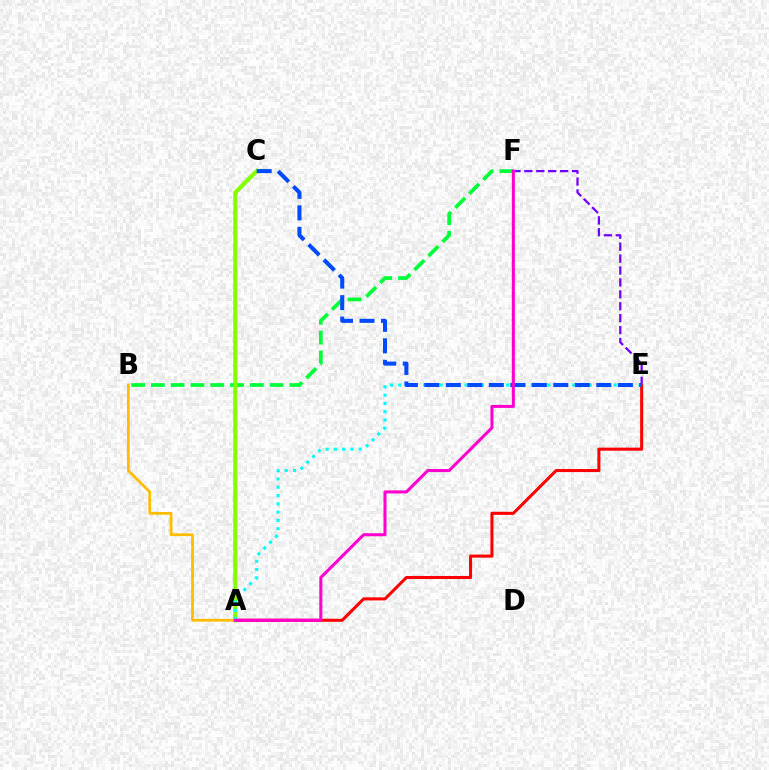{('E', 'F'): [{'color': '#7200ff', 'line_style': 'dashed', 'thickness': 1.62}], ('A', 'E'): [{'color': '#ff0000', 'line_style': 'solid', 'thickness': 2.19}, {'color': '#00fff6', 'line_style': 'dotted', 'thickness': 2.25}], ('A', 'B'): [{'color': '#ffbd00', 'line_style': 'solid', 'thickness': 1.98}], ('B', 'F'): [{'color': '#00ff39', 'line_style': 'dashed', 'thickness': 2.69}], ('A', 'C'): [{'color': '#84ff00', 'line_style': 'solid', 'thickness': 2.95}], ('C', 'E'): [{'color': '#004bff', 'line_style': 'dashed', 'thickness': 2.92}], ('A', 'F'): [{'color': '#ff00cf', 'line_style': 'solid', 'thickness': 2.19}]}